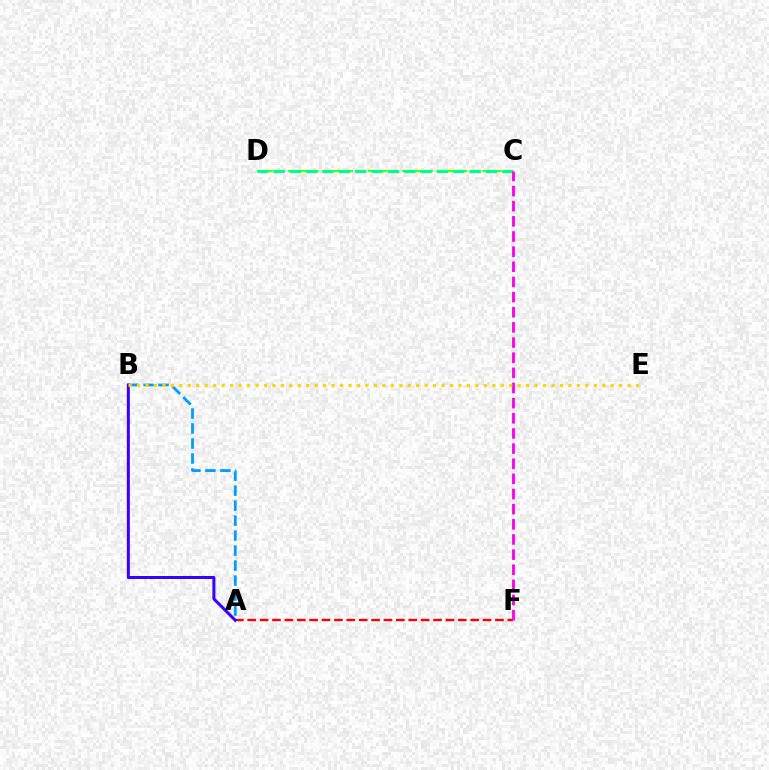{('A', 'F'): [{'color': '#ff0000', 'line_style': 'dashed', 'thickness': 1.68}], ('C', 'D'): [{'color': '#4fff00', 'line_style': 'dashed', 'thickness': 1.55}, {'color': '#00ff86', 'line_style': 'dashed', 'thickness': 2.22}], ('A', 'B'): [{'color': '#009eff', 'line_style': 'dashed', 'thickness': 2.04}, {'color': '#3700ff', 'line_style': 'solid', 'thickness': 2.16}], ('C', 'F'): [{'color': '#ff00ed', 'line_style': 'dashed', 'thickness': 2.06}], ('B', 'E'): [{'color': '#ffd500', 'line_style': 'dotted', 'thickness': 2.3}]}